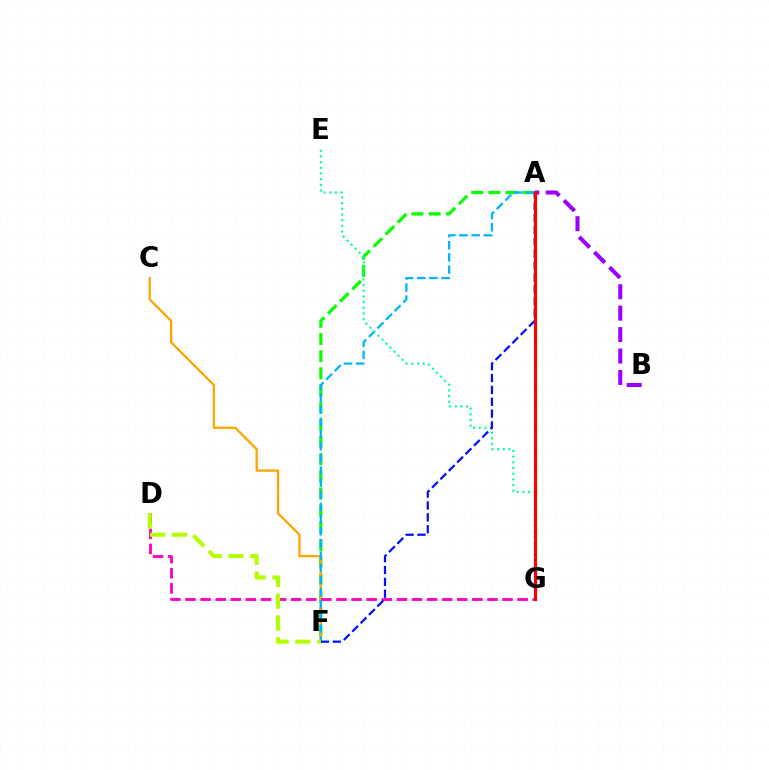{('A', 'F'): [{'color': '#08ff00', 'line_style': 'dashed', 'thickness': 2.33}, {'color': '#00b5ff', 'line_style': 'dashed', 'thickness': 1.65}, {'color': '#0010ff', 'line_style': 'dashed', 'thickness': 1.61}], ('C', 'F'): [{'color': '#ffa500', 'line_style': 'solid', 'thickness': 1.65}], ('A', 'B'): [{'color': '#9b00ff', 'line_style': 'dashed', 'thickness': 2.91}], ('D', 'G'): [{'color': '#ff00bd', 'line_style': 'dashed', 'thickness': 2.05}], ('E', 'G'): [{'color': '#00ff9d', 'line_style': 'dotted', 'thickness': 1.54}], ('A', 'G'): [{'color': '#ff0000', 'line_style': 'solid', 'thickness': 2.3}], ('D', 'F'): [{'color': '#b3ff00', 'line_style': 'dashed', 'thickness': 2.96}]}